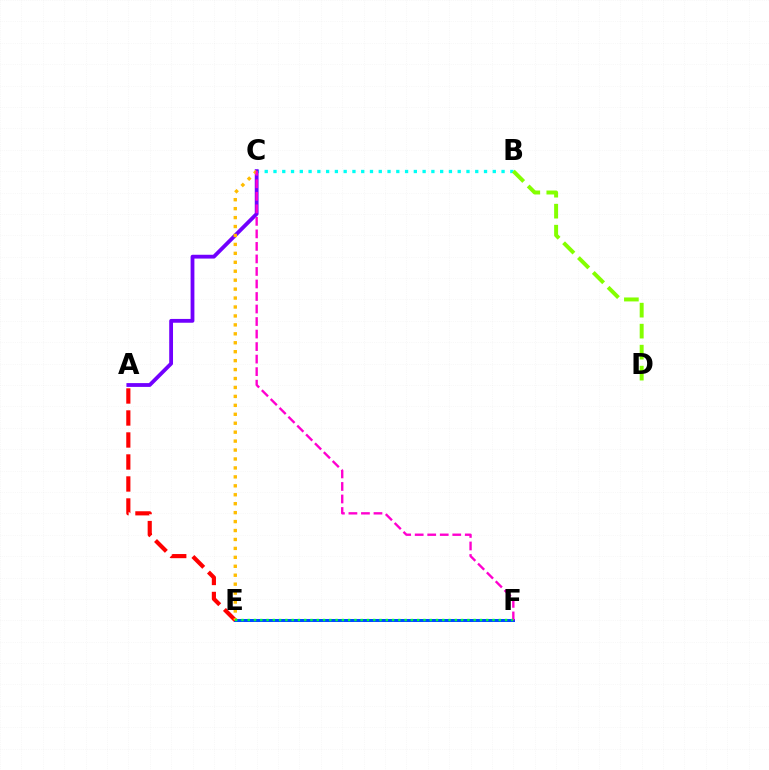{('B', 'C'): [{'color': '#00fff6', 'line_style': 'dotted', 'thickness': 2.38}], ('E', 'F'): [{'color': '#004bff', 'line_style': 'solid', 'thickness': 2.16}, {'color': '#00ff39', 'line_style': 'dotted', 'thickness': 1.71}], ('A', 'E'): [{'color': '#ff0000', 'line_style': 'dashed', 'thickness': 2.99}], ('A', 'C'): [{'color': '#7200ff', 'line_style': 'solid', 'thickness': 2.74}], ('C', 'E'): [{'color': '#ffbd00', 'line_style': 'dotted', 'thickness': 2.43}], ('B', 'D'): [{'color': '#84ff00', 'line_style': 'dashed', 'thickness': 2.85}], ('C', 'F'): [{'color': '#ff00cf', 'line_style': 'dashed', 'thickness': 1.7}]}